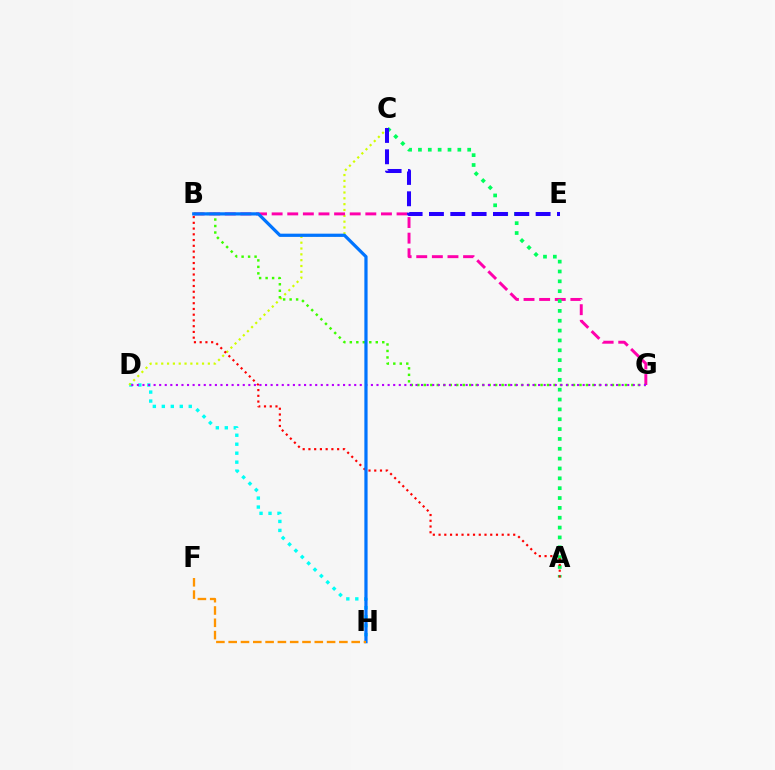{('D', 'H'): [{'color': '#00fff6', 'line_style': 'dotted', 'thickness': 2.44}], ('C', 'D'): [{'color': '#d1ff00', 'line_style': 'dotted', 'thickness': 1.58}], ('B', 'G'): [{'color': '#ff00ac', 'line_style': 'dashed', 'thickness': 2.12}, {'color': '#3dff00', 'line_style': 'dotted', 'thickness': 1.76}], ('D', 'G'): [{'color': '#b900ff', 'line_style': 'dotted', 'thickness': 1.51}], ('A', 'C'): [{'color': '#00ff5c', 'line_style': 'dotted', 'thickness': 2.68}], ('A', 'B'): [{'color': '#ff0000', 'line_style': 'dotted', 'thickness': 1.56}], ('B', 'H'): [{'color': '#0074ff', 'line_style': 'solid', 'thickness': 2.32}], ('C', 'E'): [{'color': '#2500ff', 'line_style': 'dashed', 'thickness': 2.9}], ('F', 'H'): [{'color': '#ff9400', 'line_style': 'dashed', 'thickness': 1.67}]}